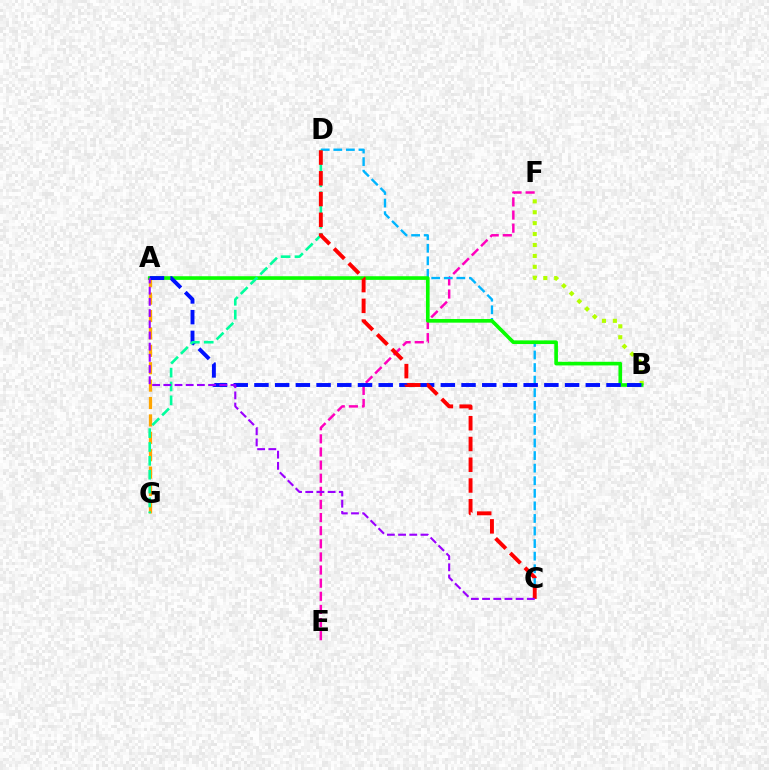{('E', 'F'): [{'color': '#ff00bd', 'line_style': 'dashed', 'thickness': 1.78}], ('A', 'G'): [{'color': '#ffa500', 'line_style': 'dashed', 'thickness': 2.36}], ('B', 'F'): [{'color': '#b3ff00', 'line_style': 'dotted', 'thickness': 2.96}], ('C', 'D'): [{'color': '#00b5ff', 'line_style': 'dashed', 'thickness': 1.71}, {'color': '#ff0000', 'line_style': 'dashed', 'thickness': 2.82}], ('A', 'B'): [{'color': '#08ff00', 'line_style': 'solid', 'thickness': 2.62}, {'color': '#0010ff', 'line_style': 'dashed', 'thickness': 2.81}], ('D', 'G'): [{'color': '#00ff9d', 'line_style': 'dashed', 'thickness': 1.88}], ('A', 'C'): [{'color': '#9b00ff', 'line_style': 'dashed', 'thickness': 1.52}]}